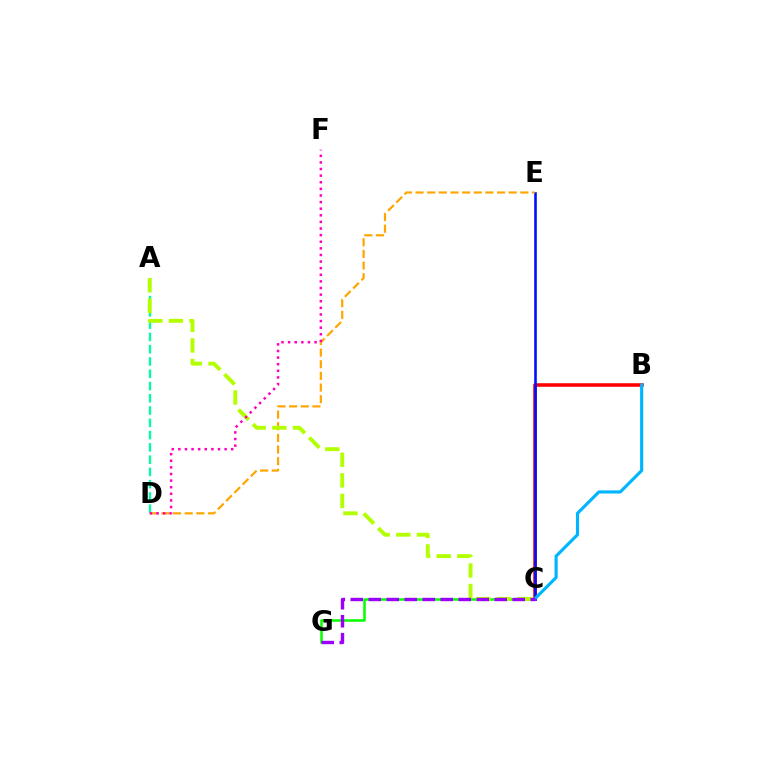{('A', 'D'): [{'color': '#00ff9d', 'line_style': 'dashed', 'thickness': 1.67}], ('C', 'G'): [{'color': '#08ff00', 'line_style': 'solid', 'thickness': 1.83}, {'color': '#9b00ff', 'line_style': 'dashed', 'thickness': 2.44}], ('B', 'C'): [{'color': '#ff0000', 'line_style': 'solid', 'thickness': 2.56}, {'color': '#00b5ff', 'line_style': 'solid', 'thickness': 2.26}], ('C', 'E'): [{'color': '#0010ff', 'line_style': 'solid', 'thickness': 1.88}], ('D', 'E'): [{'color': '#ffa500', 'line_style': 'dashed', 'thickness': 1.58}], ('A', 'C'): [{'color': '#b3ff00', 'line_style': 'dashed', 'thickness': 2.8}], ('D', 'F'): [{'color': '#ff00bd', 'line_style': 'dotted', 'thickness': 1.8}]}